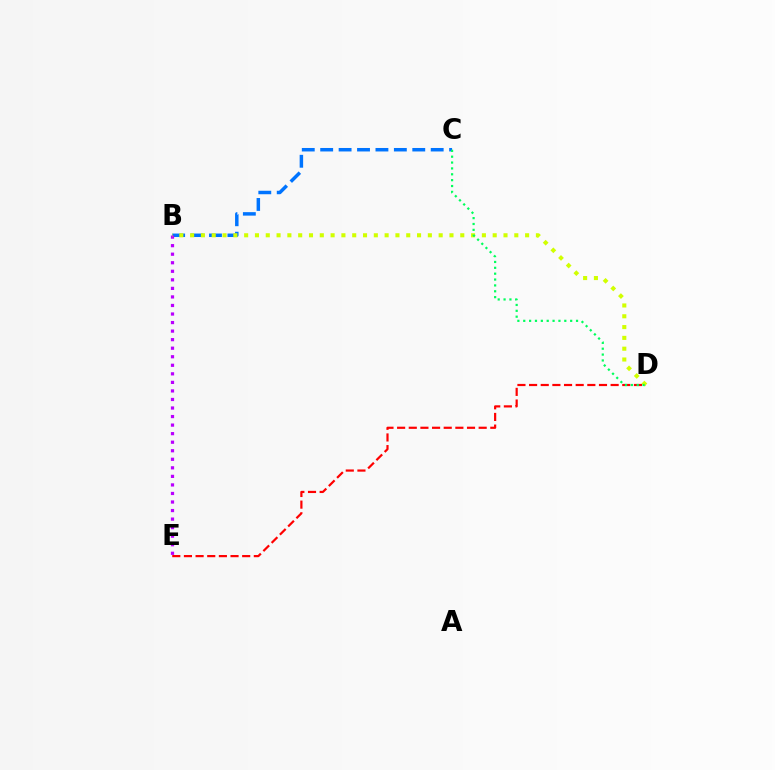{('B', 'C'): [{'color': '#0074ff', 'line_style': 'dashed', 'thickness': 2.5}], ('B', 'E'): [{'color': '#b900ff', 'line_style': 'dotted', 'thickness': 2.32}], ('D', 'E'): [{'color': '#ff0000', 'line_style': 'dashed', 'thickness': 1.58}], ('B', 'D'): [{'color': '#d1ff00', 'line_style': 'dotted', 'thickness': 2.94}], ('C', 'D'): [{'color': '#00ff5c', 'line_style': 'dotted', 'thickness': 1.59}]}